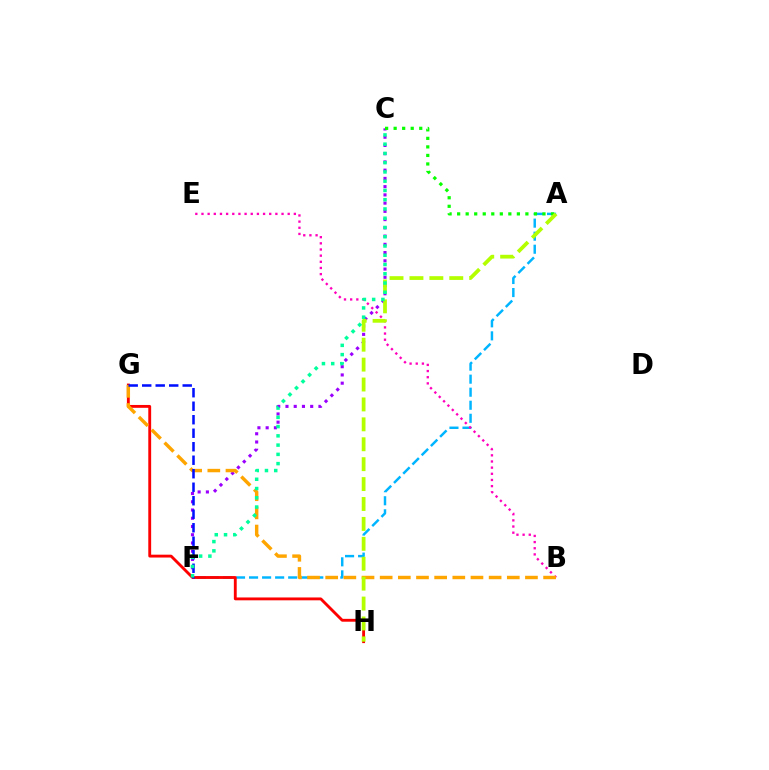{('A', 'F'): [{'color': '#00b5ff', 'line_style': 'dashed', 'thickness': 1.77}], ('C', 'F'): [{'color': '#9b00ff', 'line_style': 'dotted', 'thickness': 2.24}, {'color': '#00ff9d', 'line_style': 'dotted', 'thickness': 2.52}], ('A', 'C'): [{'color': '#08ff00', 'line_style': 'dotted', 'thickness': 2.32}], ('G', 'H'): [{'color': '#ff0000', 'line_style': 'solid', 'thickness': 2.06}], ('B', 'E'): [{'color': '#ff00bd', 'line_style': 'dotted', 'thickness': 1.67}], ('B', 'G'): [{'color': '#ffa500', 'line_style': 'dashed', 'thickness': 2.47}], ('A', 'H'): [{'color': '#b3ff00', 'line_style': 'dashed', 'thickness': 2.71}], ('F', 'G'): [{'color': '#0010ff', 'line_style': 'dashed', 'thickness': 1.83}]}